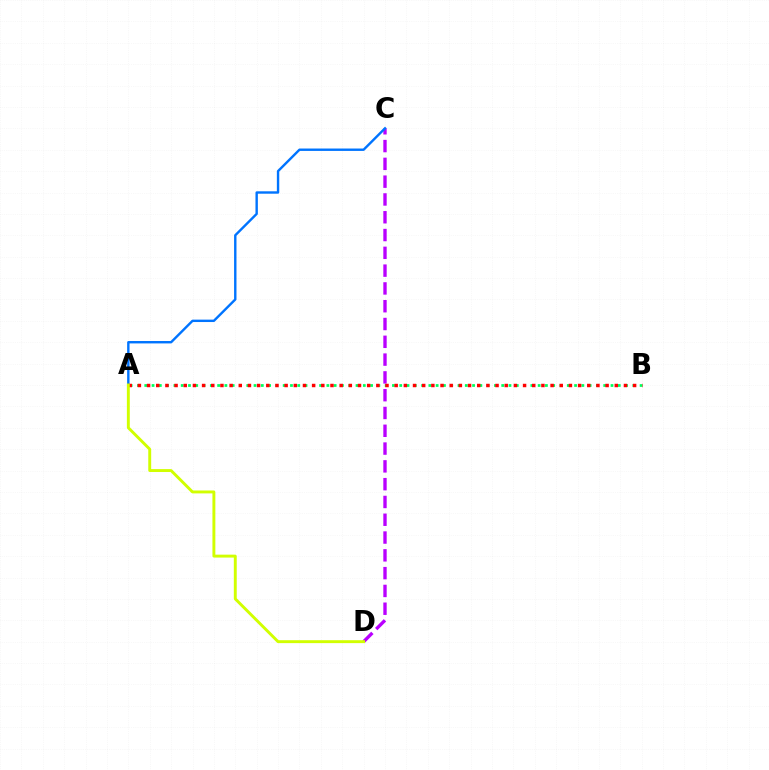{('A', 'B'): [{'color': '#00ff5c', 'line_style': 'dotted', 'thickness': 1.98}, {'color': '#ff0000', 'line_style': 'dotted', 'thickness': 2.49}], ('C', 'D'): [{'color': '#b900ff', 'line_style': 'dashed', 'thickness': 2.42}], ('A', 'C'): [{'color': '#0074ff', 'line_style': 'solid', 'thickness': 1.73}], ('A', 'D'): [{'color': '#d1ff00', 'line_style': 'solid', 'thickness': 2.1}]}